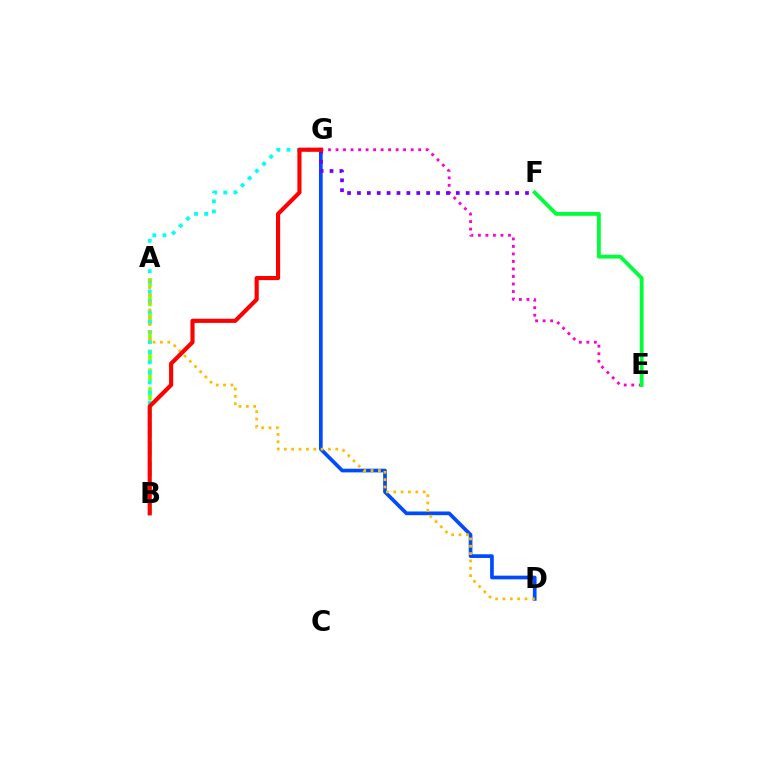{('D', 'G'): [{'color': '#004bff', 'line_style': 'solid', 'thickness': 2.66}], ('A', 'B'): [{'color': '#84ff00', 'line_style': 'dashed', 'thickness': 2.55}], ('E', 'G'): [{'color': '#ff00cf', 'line_style': 'dotted', 'thickness': 2.04}], ('F', 'G'): [{'color': '#7200ff', 'line_style': 'dotted', 'thickness': 2.69}], ('B', 'G'): [{'color': '#00fff6', 'line_style': 'dotted', 'thickness': 2.75}, {'color': '#ff0000', 'line_style': 'solid', 'thickness': 2.98}], ('A', 'D'): [{'color': '#ffbd00', 'line_style': 'dotted', 'thickness': 2.0}], ('E', 'F'): [{'color': '#00ff39', 'line_style': 'solid', 'thickness': 2.76}]}